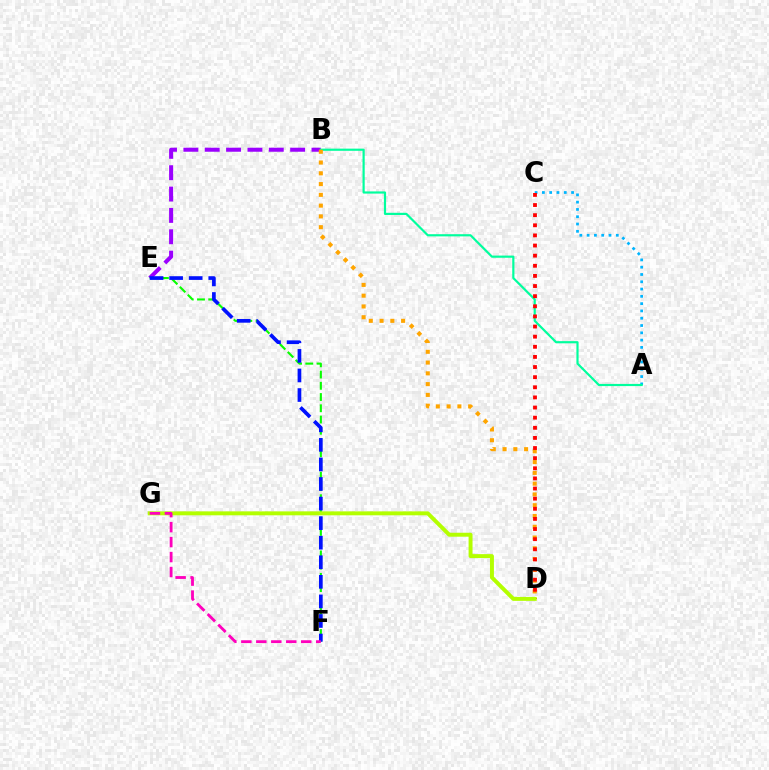{('B', 'E'): [{'color': '#9b00ff', 'line_style': 'dashed', 'thickness': 2.9}], ('A', 'C'): [{'color': '#00b5ff', 'line_style': 'dotted', 'thickness': 1.98}], ('A', 'B'): [{'color': '#00ff9d', 'line_style': 'solid', 'thickness': 1.57}], ('B', 'D'): [{'color': '#ffa500', 'line_style': 'dotted', 'thickness': 2.93}], ('E', 'F'): [{'color': '#08ff00', 'line_style': 'dashed', 'thickness': 1.53}, {'color': '#0010ff', 'line_style': 'dashed', 'thickness': 2.66}], ('C', 'D'): [{'color': '#ff0000', 'line_style': 'dotted', 'thickness': 2.75}], ('D', 'G'): [{'color': '#b3ff00', 'line_style': 'solid', 'thickness': 2.84}], ('F', 'G'): [{'color': '#ff00bd', 'line_style': 'dashed', 'thickness': 2.03}]}